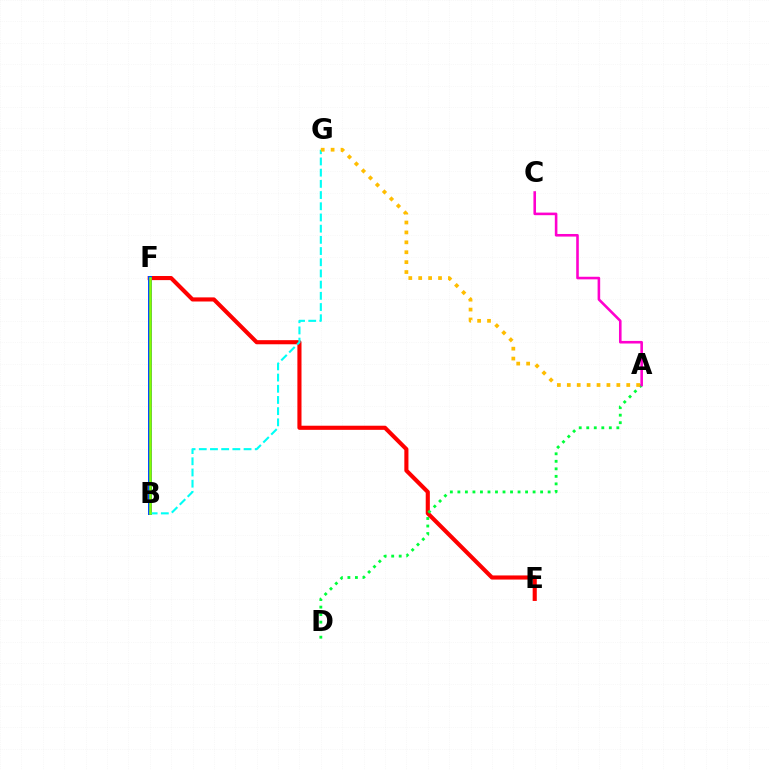{('E', 'F'): [{'color': '#ff0000', 'line_style': 'solid', 'thickness': 2.96}], ('A', 'D'): [{'color': '#00ff39', 'line_style': 'dotted', 'thickness': 2.04}], ('B', 'F'): [{'color': '#004bff', 'line_style': 'solid', 'thickness': 2.87}, {'color': '#7200ff', 'line_style': 'dotted', 'thickness': 2.13}, {'color': '#84ff00', 'line_style': 'solid', 'thickness': 1.85}], ('B', 'G'): [{'color': '#00fff6', 'line_style': 'dashed', 'thickness': 1.52}], ('A', 'C'): [{'color': '#ff00cf', 'line_style': 'solid', 'thickness': 1.87}], ('A', 'G'): [{'color': '#ffbd00', 'line_style': 'dotted', 'thickness': 2.69}]}